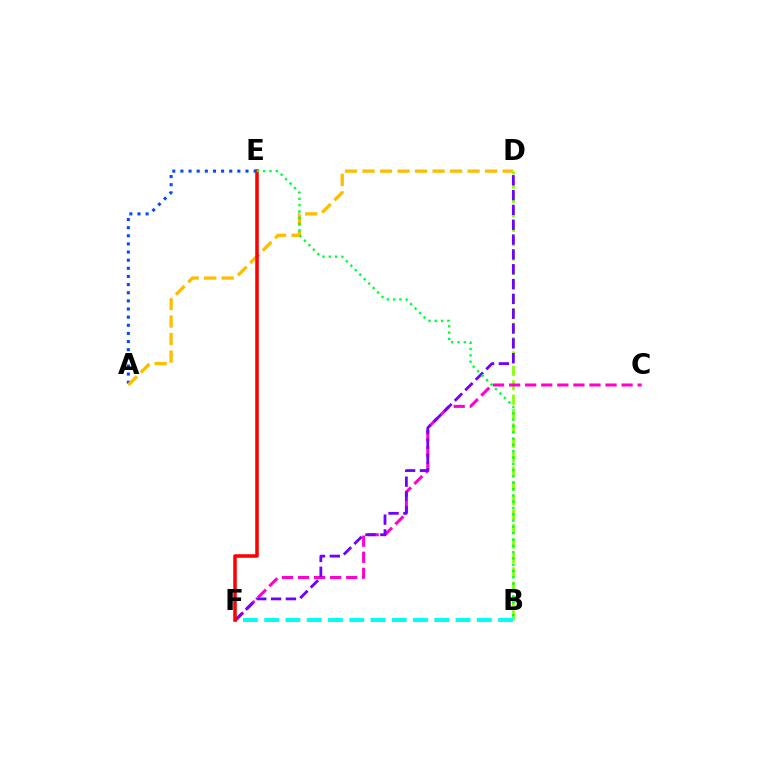{('A', 'E'): [{'color': '#004bff', 'line_style': 'dotted', 'thickness': 2.21}], ('A', 'D'): [{'color': '#ffbd00', 'line_style': 'dashed', 'thickness': 2.38}], ('B', 'D'): [{'color': '#84ff00', 'line_style': 'dashed', 'thickness': 1.96}], ('C', 'F'): [{'color': '#ff00cf', 'line_style': 'dashed', 'thickness': 2.18}], ('B', 'F'): [{'color': '#00fff6', 'line_style': 'dashed', 'thickness': 2.89}], ('D', 'F'): [{'color': '#7200ff', 'line_style': 'dashed', 'thickness': 2.01}], ('E', 'F'): [{'color': '#ff0000', 'line_style': 'solid', 'thickness': 2.54}], ('B', 'E'): [{'color': '#00ff39', 'line_style': 'dotted', 'thickness': 1.71}]}